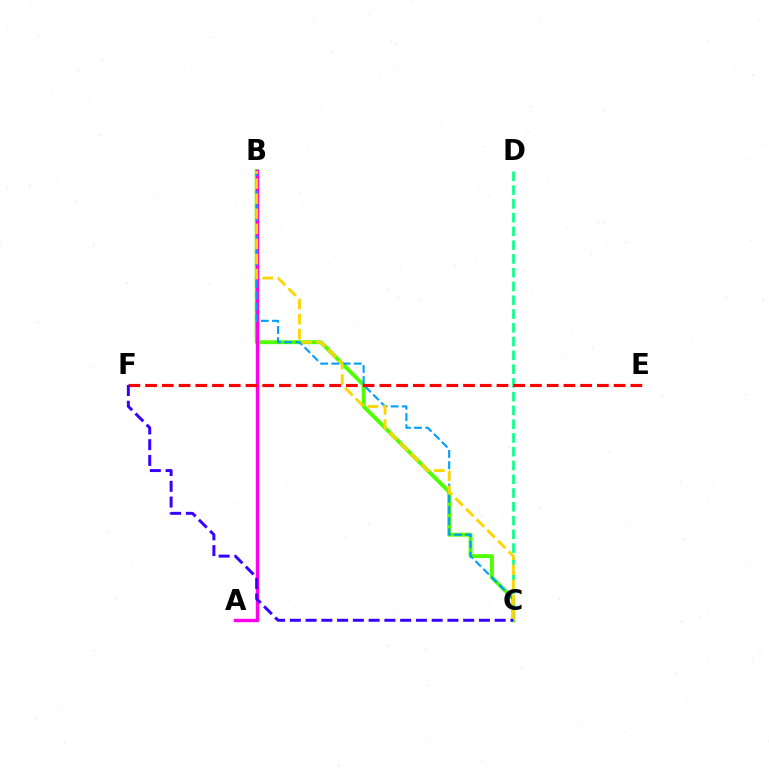{('B', 'C'): [{'color': '#4fff00', 'line_style': 'solid', 'thickness': 2.8}, {'color': '#009eff', 'line_style': 'dashed', 'thickness': 1.52}, {'color': '#ffd500', 'line_style': 'dashed', 'thickness': 2.05}], ('C', 'D'): [{'color': '#00ff86', 'line_style': 'dashed', 'thickness': 1.87}], ('A', 'B'): [{'color': '#ff00ed', 'line_style': 'solid', 'thickness': 2.46}], ('E', 'F'): [{'color': '#ff0000', 'line_style': 'dashed', 'thickness': 2.27}], ('C', 'F'): [{'color': '#3700ff', 'line_style': 'dashed', 'thickness': 2.14}]}